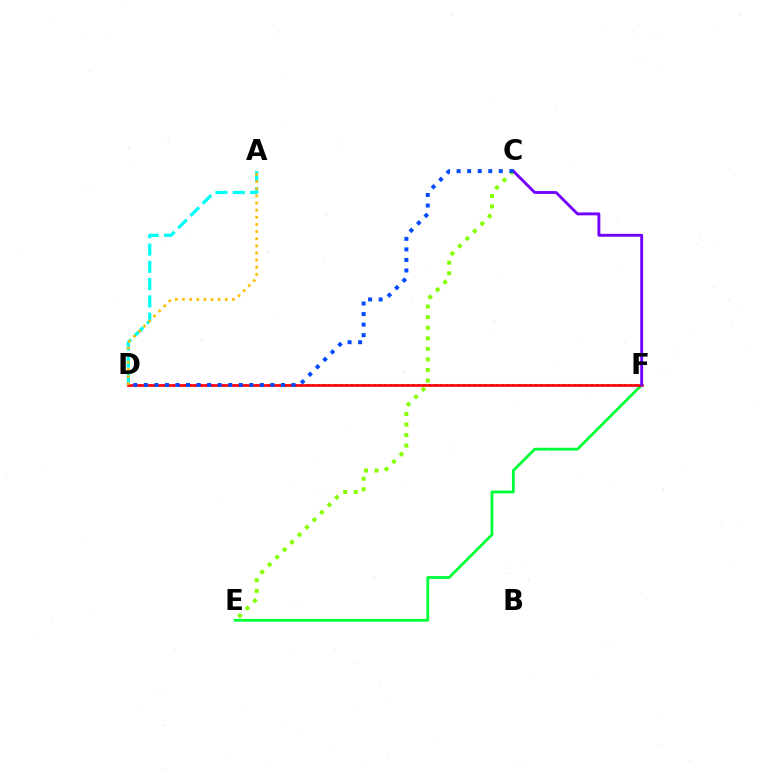{('D', 'F'): [{'color': '#ff00cf', 'line_style': 'dotted', 'thickness': 1.51}, {'color': '#ff0000', 'line_style': 'solid', 'thickness': 1.89}], ('C', 'E'): [{'color': '#84ff00', 'line_style': 'dotted', 'thickness': 2.87}], ('A', 'D'): [{'color': '#00fff6', 'line_style': 'dashed', 'thickness': 2.35}, {'color': '#ffbd00', 'line_style': 'dotted', 'thickness': 1.94}], ('E', 'F'): [{'color': '#00ff39', 'line_style': 'solid', 'thickness': 2.02}], ('C', 'F'): [{'color': '#7200ff', 'line_style': 'solid', 'thickness': 2.08}], ('C', 'D'): [{'color': '#004bff', 'line_style': 'dotted', 'thickness': 2.87}]}